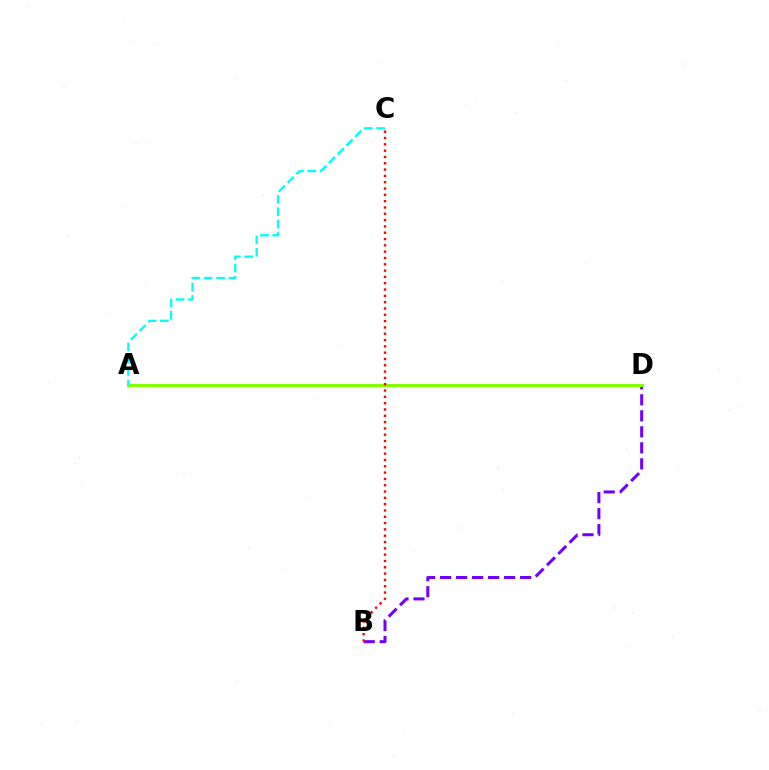{('B', 'D'): [{'color': '#7200ff', 'line_style': 'dashed', 'thickness': 2.17}], ('A', 'D'): [{'color': '#84ff00', 'line_style': 'solid', 'thickness': 2.25}], ('B', 'C'): [{'color': '#ff0000', 'line_style': 'dotted', 'thickness': 1.72}], ('A', 'C'): [{'color': '#00fff6', 'line_style': 'dashed', 'thickness': 1.68}]}